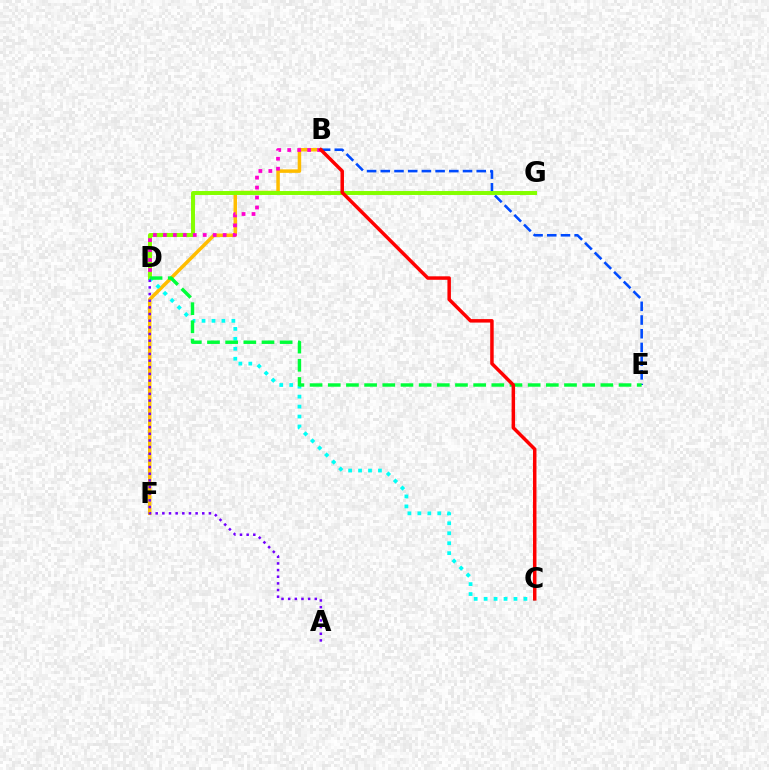{('B', 'F'): [{'color': '#ffbd00', 'line_style': 'solid', 'thickness': 2.52}], ('B', 'E'): [{'color': '#004bff', 'line_style': 'dashed', 'thickness': 1.86}], ('D', 'G'): [{'color': '#84ff00', 'line_style': 'solid', 'thickness': 2.85}], ('C', 'D'): [{'color': '#00fff6', 'line_style': 'dotted', 'thickness': 2.7}], ('D', 'E'): [{'color': '#00ff39', 'line_style': 'dashed', 'thickness': 2.47}], ('B', 'D'): [{'color': '#ff00cf', 'line_style': 'dotted', 'thickness': 2.71}], ('A', 'D'): [{'color': '#7200ff', 'line_style': 'dotted', 'thickness': 1.81}], ('B', 'C'): [{'color': '#ff0000', 'line_style': 'solid', 'thickness': 2.51}]}